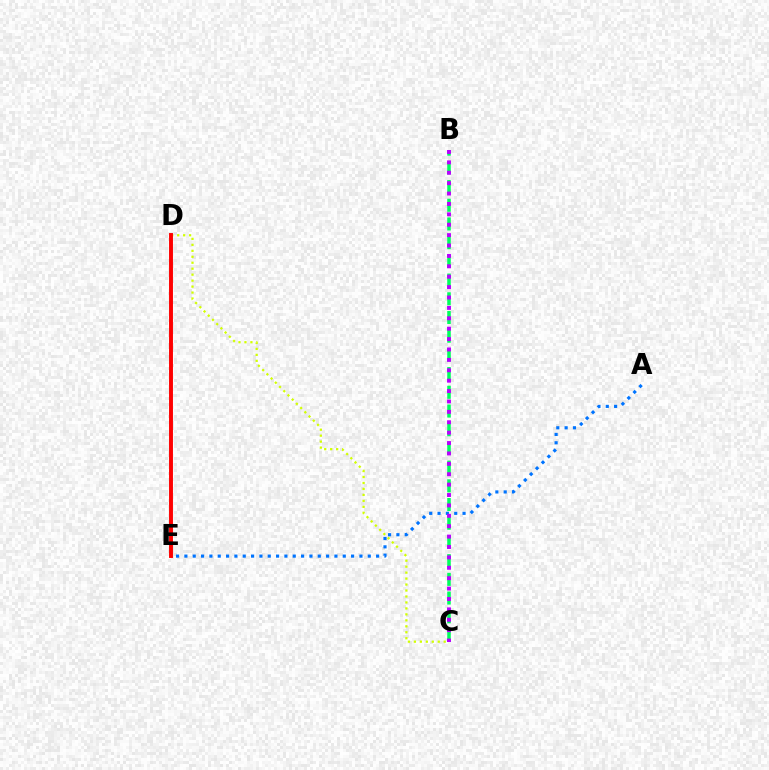{('C', 'D'): [{'color': '#d1ff00', 'line_style': 'dotted', 'thickness': 1.62}], ('D', 'E'): [{'color': '#ff0000', 'line_style': 'solid', 'thickness': 2.82}], ('B', 'C'): [{'color': '#00ff5c', 'line_style': 'dashed', 'thickness': 2.54}, {'color': '#b900ff', 'line_style': 'dotted', 'thickness': 2.82}], ('A', 'E'): [{'color': '#0074ff', 'line_style': 'dotted', 'thickness': 2.26}]}